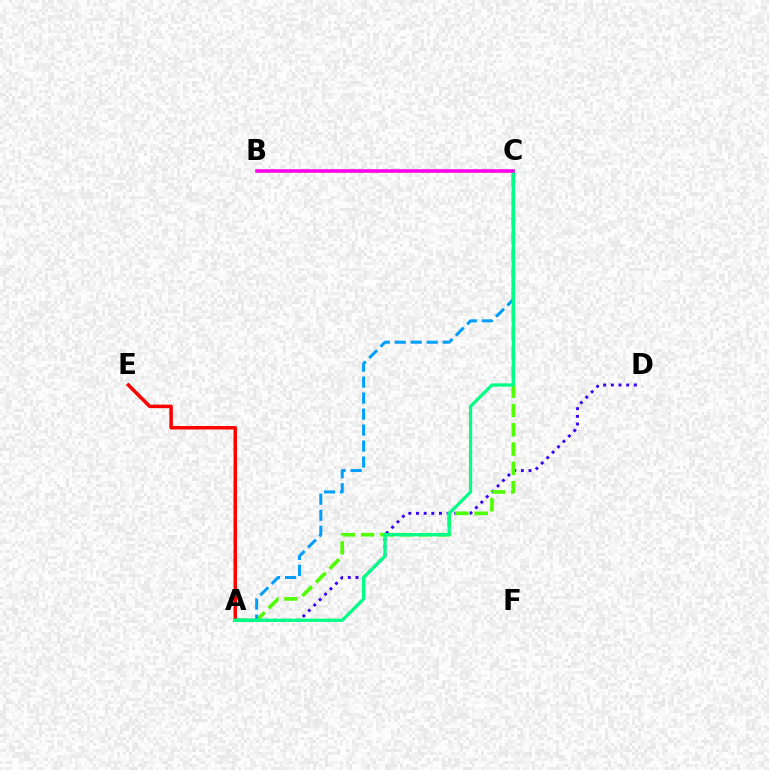{('A', 'D'): [{'color': '#3700ff', 'line_style': 'dotted', 'thickness': 2.08}], ('A', 'C'): [{'color': '#4fff00', 'line_style': 'dashed', 'thickness': 2.62}, {'color': '#009eff', 'line_style': 'dashed', 'thickness': 2.17}, {'color': '#00ff86', 'line_style': 'solid', 'thickness': 2.33}], ('A', 'E'): [{'color': '#ff0000', 'line_style': 'solid', 'thickness': 2.51}], ('B', 'C'): [{'color': '#ffd500', 'line_style': 'dotted', 'thickness': 2.12}, {'color': '#ff00ed', 'line_style': 'solid', 'thickness': 2.55}]}